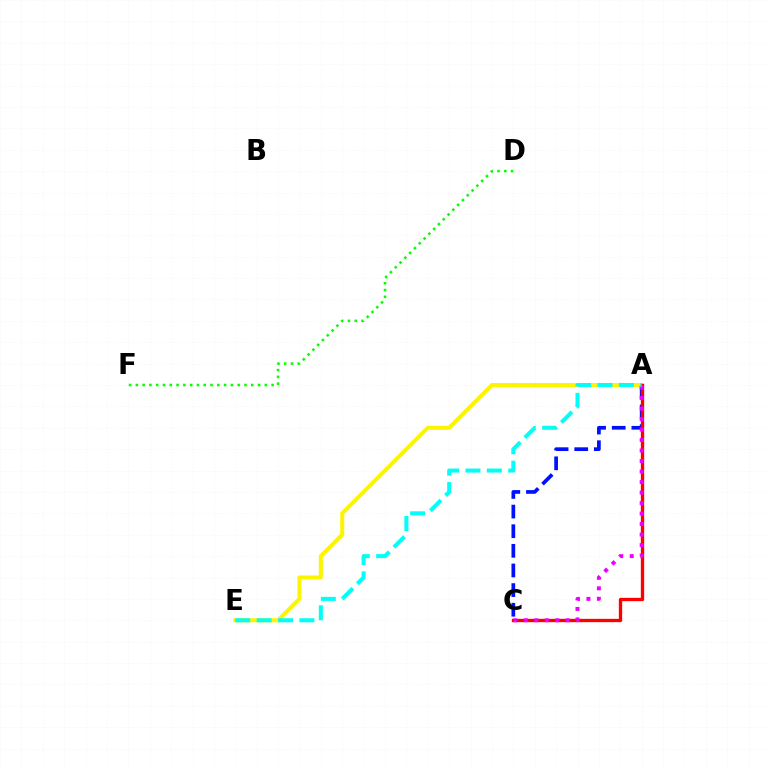{('D', 'F'): [{'color': '#08ff00', 'line_style': 'dotted', 'thickness': 1.84}], ('A', 'C'): [{'color': '#0010ff', 'line_style': 'dashed', 'thickness': 2.67}, {'color': '#ff0000', 'line_style': 'solid', 'thickness': 2.4}, {'color': '#ee00ff', 'line_style': 'dotted', 'thickness': 2.85}], ('A', 'E'): [{'color': '#fcf500', 'line_style': 'solid', 'thickness': 2.91}, {'color': '#00fff6', 'line_style': 'dashed', 'thickness': 2.91}]}